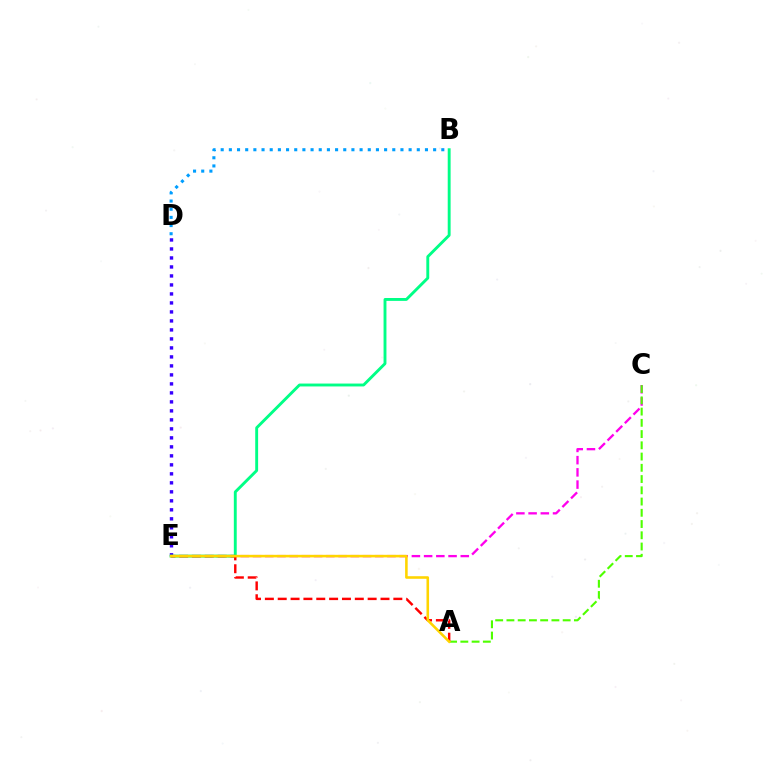{('C', 'E'): [{'color': '#ff00ed', 'line_style': 'dashed', 'thickness': 1.66}], ('D', 'E'): [{'color': '#3700ff', 'line_style': 'dotted', 'thickness': 2.44}], ('A', 'C'): [{'color': '#4fff00', 'line_style': 'dashed', 'thickness': 1.53}], ('B', 'E'): [{'color': '#00ff86', 'line_style': 'solid', 'thickness': 2.08}], ('B', 'D'): [{'color': '#009eff', 'line_style': 'dotted', 'thickness': 2.22}], ('A', 'E'): [{'color': '#ff0000', 'line_style': 'dashed', 'thickness': 1.75}, {'color': '#ffd500', 'line_style': 'solid', 'thickness': 1.86}]}